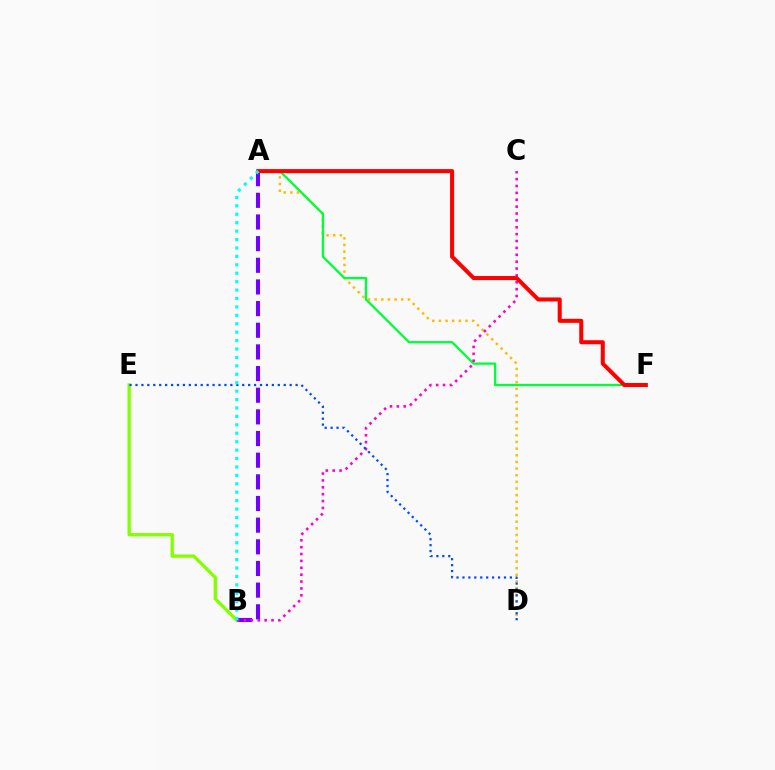{('A', 'B'): [{'color': '#7200ff', 'line_style': 'dashed', 'thickness': 2.94}, {'color': '#00fff6', 'line_style': 'dotted', 'thickness': 2.29}], ('B', 'E'): [{'color': '#84ff00', 'line_style': 'solid', 'thickness': 2.39}], ('A', 'D'): [{'color': '#ffbd00', 'line_style': 'dotted', 'thickness': 1.81}], ('A', 'F'): [{'color': '#00ff39', 'line_style': 'solid', 'thickness': 1.66}, {'color': '#ff0000', 'line_style': 'solid', 'thickness': 2.91}], ('B', 'C'): [{'color': '#ff00cf', 'line_style': 'dotted', 'thickness': 1.87}], ('D', 'E'): [{'color': '#004bff', 'line_style': 'dotted', 'thickness': 1.61}]}